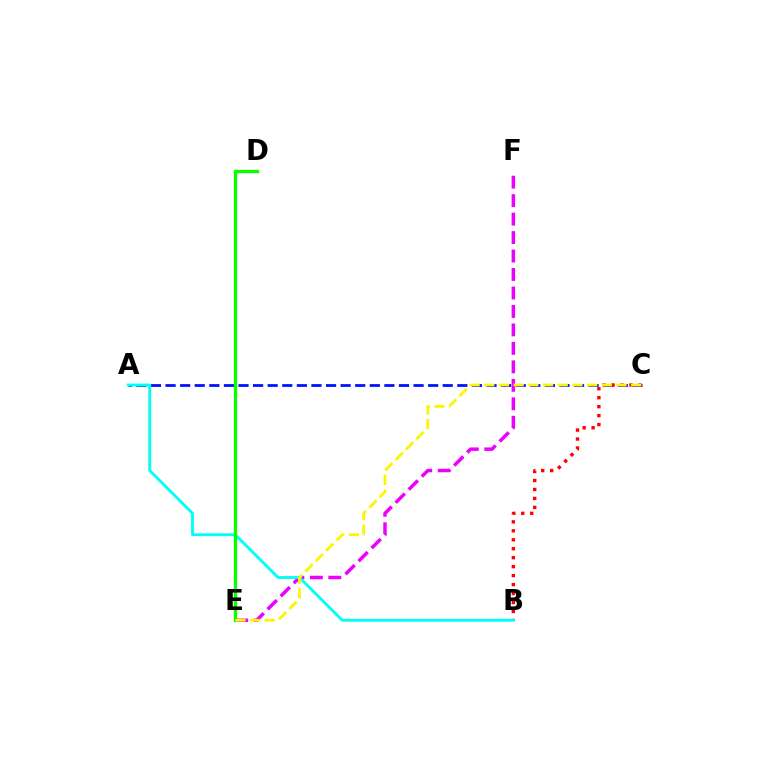{('A', 'C'): [{'color': '#0010ff', 'line_style': 'dashed', 'thickness': 1.98}], ('E', 'F'): [{'color': '#ee00ff', 'line_style': 'dashed', 'thickness': 2.51}], ('B', 'C'): [{'color': '#ff0000', 'line_style': 'dotted', 'thickness': 2.44}], ('A', 'B'): [{'color': '#00fff6', 'line_style': 'solid', 'thickness': 2.05}], ('D', 'E'): [{'color': '#08ff00', 'line_style': 'solid', 'thickness': 2.4}], ('C', 'E'): [{'color': '#fcf500', 'line_style': 'dashed', 'thickness': 1.99}]}